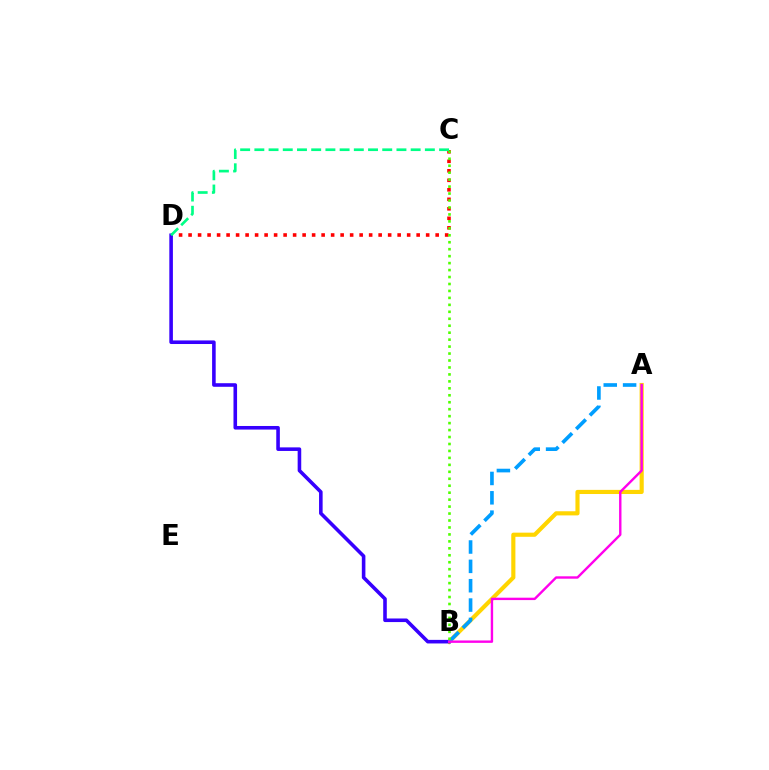{('C', 'D'): [{'color': '#ff0000', 'line_style': 'dotted', 'thickness': 2.58}, {'color': '#00ff86', 'line_style': 'dashed', 'thickness': 1.93}], ('A', 'B'): [{'color': '#ffd500', 'line_style': 'solid', 'thickness': 2.98}, {'color': '#009eff', 'line_style': 'dashed', 'thickness': 2.63}, {'color': '#ff00ed', 'line_style': 'solid', 'thickness': 1.72}], ('B', 'D'): [{'color': '#3700ff', 'line_style': 'solid', 'thickness': 2.58}], ('B', 'C'): [{'color': '#4fff00', 'line_style': 'dotted', 'thickness': 1.89}]}